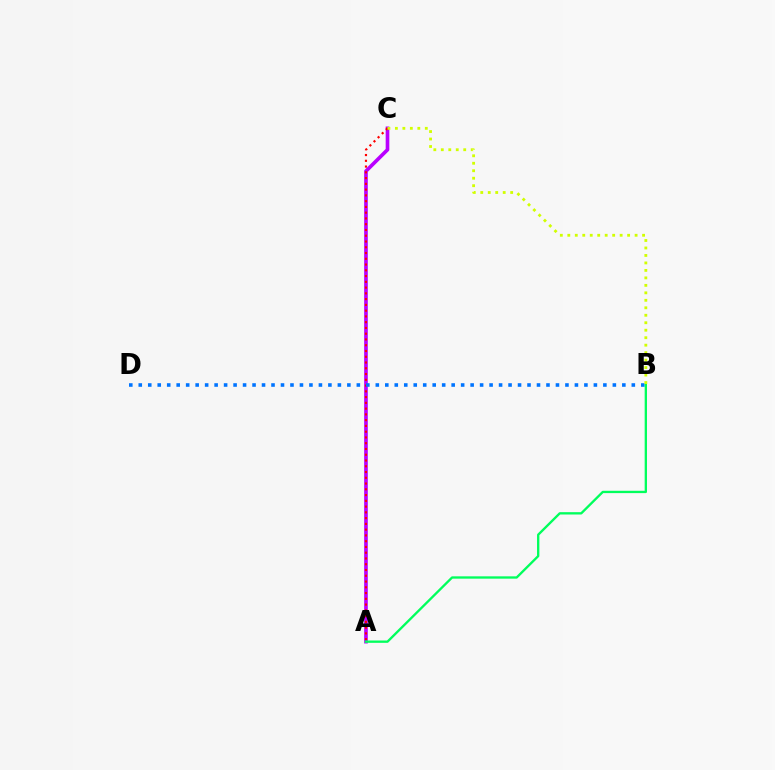{('A', 'C'): [{'color': '#b900ff', 'line_style': 'solid', 'thickness': 2.63}, {'color': '#ff0000', 'line_style': 'dotted', 'thickness': 1.57}], ('B', 'D'): [{'color': '#0074ff', 'line_style': 'dotted', 'thickness': 2.58}], ('A', 'B'): [{'color': '#00ff5c', 'line_style': 'solid', 'thickness': 1.68}], ('B', 'C'): [{'color': '#d1ff00', 'line_style': 'dotted', 'thickness': 2.03}]}